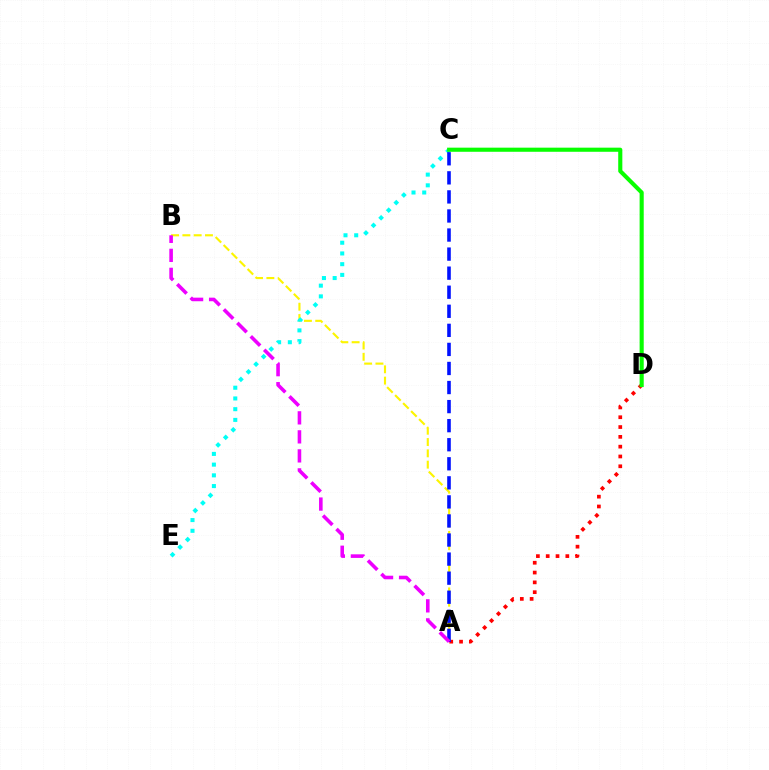{('A', 'B'): [{'color': '#fcf500', 'line_style': 'dashed', 'thickness': 1.54}, {'color': '#ee00ff', 'line_style': 'dashed', 'thickness': 2.58}], ('C', 'E'): [{'color': '#00fff6', 'line_style': 'dotted', 'thickness': 2.91}], ('A', 'D'): [{'color': '#ff0000', 'line_style': 'dotted', 'thickness': 2.67}], ('A', 'C'): [{'color': '#0010ff', 'line_style': 'dashed', 'thickness': 2.59}], ('C', 'D'): [{'color': '#08ff00', 'line_style': 'solid', 'thickness': 2.96}]}